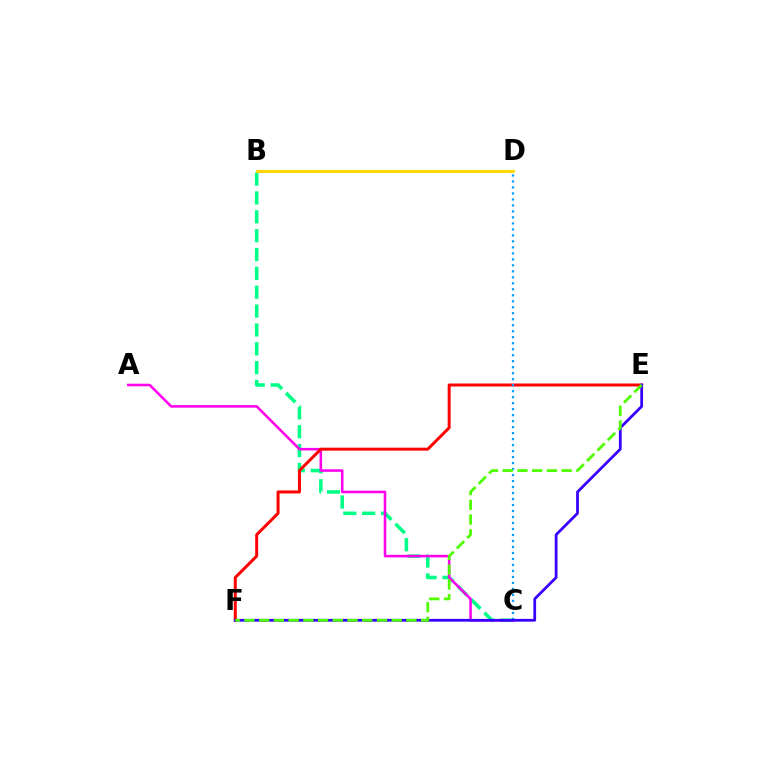{('B', 'C'): [{'color': '#00ff86', 'line_style': 'dashed', 'thickness': 2.56}], ('A', 'C'): [{'color': '#ff00ed', 'line_style': 'solid', 'thickness': 1.83}], ('E', 'F'): [{'color': '#ff0000', 'line_style': 'solid', 'thickness': 2.15}, {'color': '#3700ff', 'line_style': 'solid', 'thickness': 1.99}, {'color': '#4fff00', 'line_style': 'dashed', 'thickness': 2.0}], ('B', 'D'): [{'color': '#ffd500', 'line_style': 'solid', 'thickness': 2.09}], ('C', 'D'): [{'color': '#009eff', 'line_style': 'dotted', 'thickness': 1.63}]}